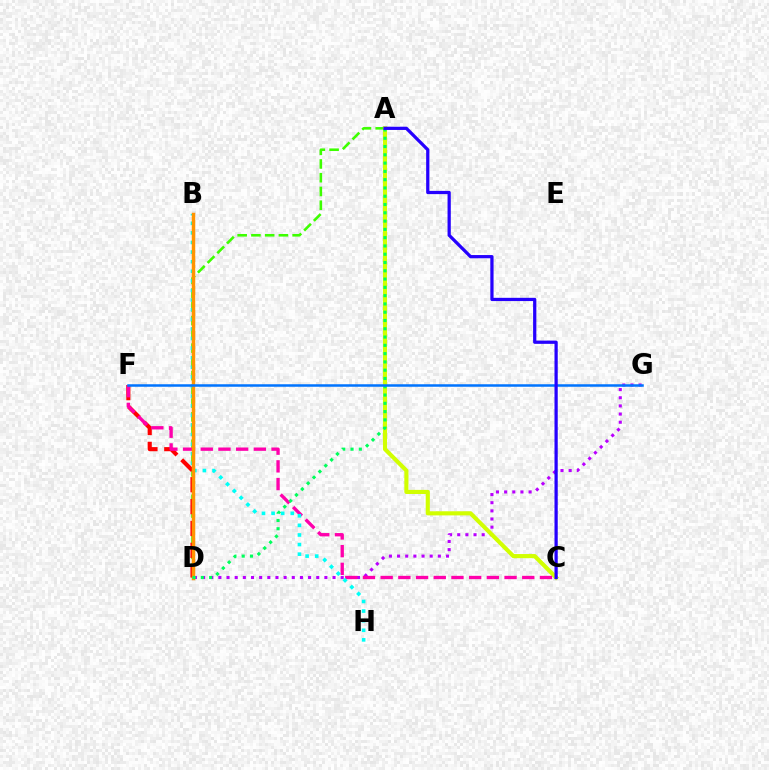{('D', 'G'): [{'color': '#b900ff', 'line_style': 'dotted', 'thickness': 2.22}], ('A', 'D'): [{'color': '#3dff00', 'line_style': 'dashed', 'thickness': 1.87}, {'color': '#00ff5c', 'line_style': 'dotted', 'thickness': 2.25}], ('D', 'F'): [{'color': '#ff0000', 'line_style': 'dashed', 'thickness': 2.97}], ('A', 'C'): [{'color': '#d1ff00', 'line_style': 'solid', 'thickness': 2.97}, {'color': '#2500ff', 'line_style': 'solid', 'thickness': 2.33}], ('C', 'F'): [{'color': '#ff00ac', 'line_style': 'dashed', 'thickness': 2.4}], ('B', 'H'): [{'color': '#00fff6', 'line_style': 'dotted', 'thickness': 2.61}], ('B', 'D'): [{'color': '#ff9400', 'line_style': 'solid', 'thickness': 2.5}], ('F', 'G'): [{'color': '#0074ff', 'line_style': 'solid', 'thickness': 1.81}]}